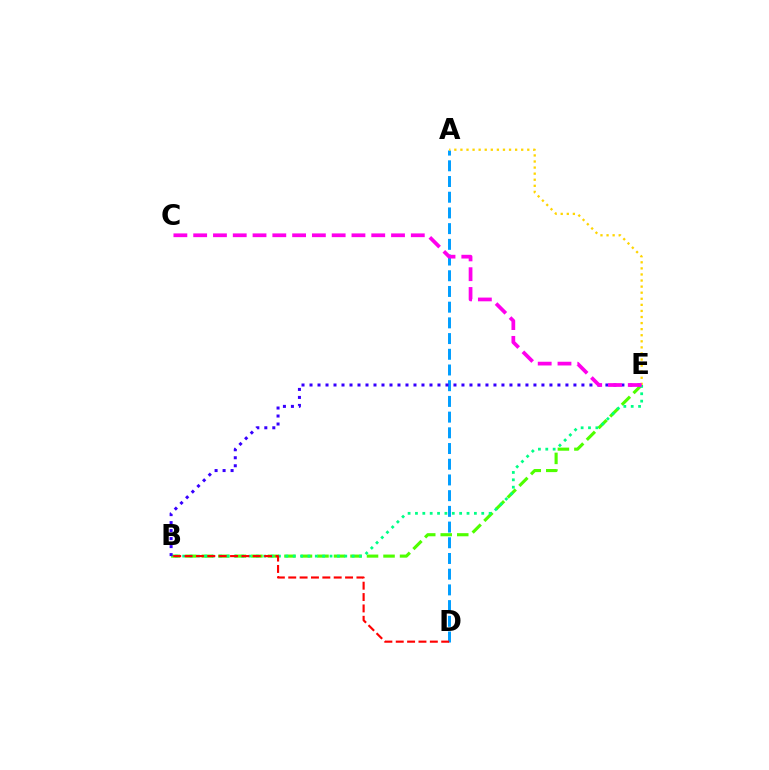{('B', 'E'): [{'color': '#4fff00', 'line_style': 'dashed', 'thickness': 2.24}, {'color': '#00ff86', 'line_style': 'dotted', 'thickness': 2.0}, {'color': '#3700ff', 'line_style': 'dotted', 'thickness': 2.17}], ('A', 'D'): [{'color': '#009eff', 'line_style': 'dashed', 'thickness': 2.13}], ('A', 'E'): [{'color': '#ffd500', 'line_style': 'dotted', 'thickness': 1.65}], ('C', 'E'): [{'color': '#ff00ed', 'line_style': 'dashed', 'thickness': 2.69}], ('B', 'D'): [{'color': '#ff0000', 'line_style': 'dashed', 'thickness': 1.54}]}